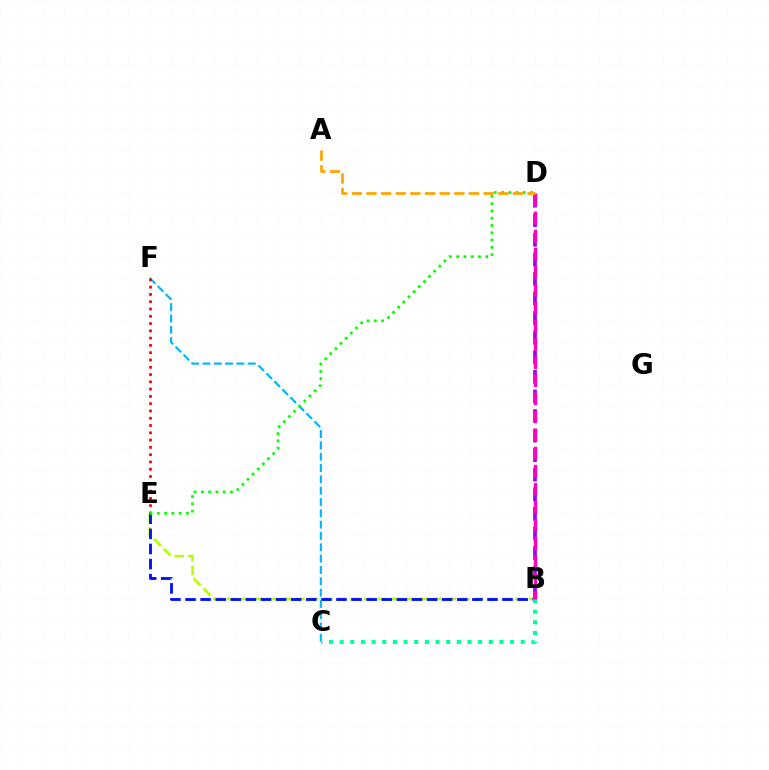{('B', 'E'): [{'color': '#b3ff00', 'line_style': 'dashed', 'thickness': 1.87}, {'color': '#0010ff', 'line_style': 'dashed', 'thickness': 2.05}], ('B', 'D'): [{'color': '#9b00ff', 'line_style': 'dashed', 'thickness': 2.66}, {'color': '#ff00bd', 'line_style': 'dashed', 'thickness': 2.46}], ('C', 'F'): [{'color': '#00b5ff', 'line_style': 'dashed', 'thickness': 1.54}], ('E', 'F'): [{'color': '#ff0000', 'line_style': 'dotted', 'thickness': 1.98}], ('B', 'C'): [{'color': '#00ff9d', 'line_style': 'dotted', 'thickness': 2.89}], ('D', 'E'): [{'color': '#08ff00', 'line_style': 'dotted', 'thickness': 1.97}], ('A', 'D'): [{'color': '#ffa500', 'line_style': 'dashed', 'thickness': 1.99}]}